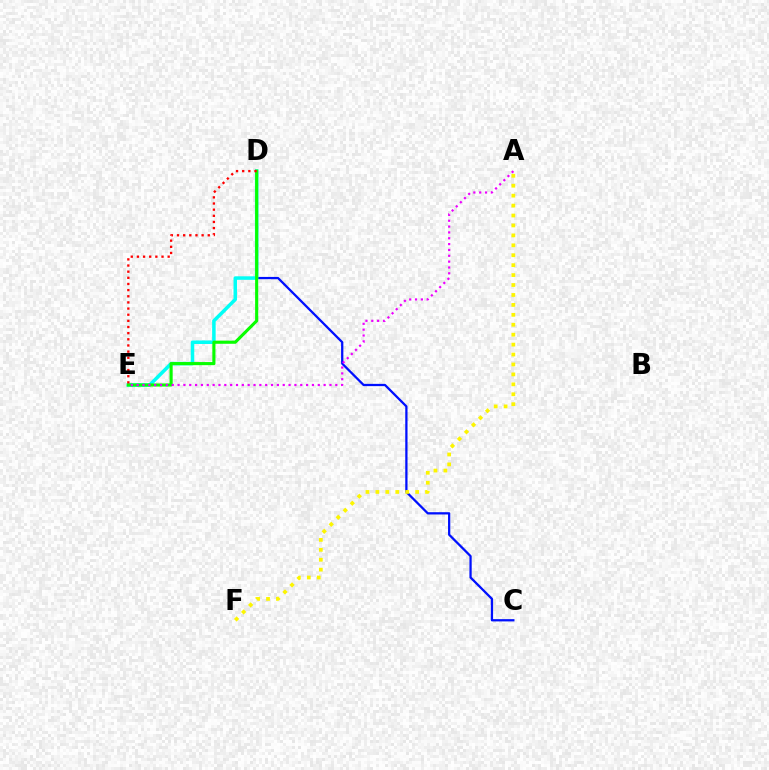{('C', 'D'): [{'color': '#0010ff', 'line_style': 'solid', 'thickness': 1.63}], ('A', 'F'): [{'color': '#fcf500', 'line_style': 'dotted', 'thickness': 2.7}], ('D', 'E'): [{'color': '#00fff6', 'line_style': 'solid', 'thickness': 2.53}, {'color': '#08ff00', 'line_style': 'solid', 'thickness': 2.24}, {'color': '#ff0000', 'line_style': 'dotted', 'thickness': 1.67}], ('A', 'E'): [{'color': '#ee00ff', 'line_style': 'dotted', 'thickness': 1.59}]}